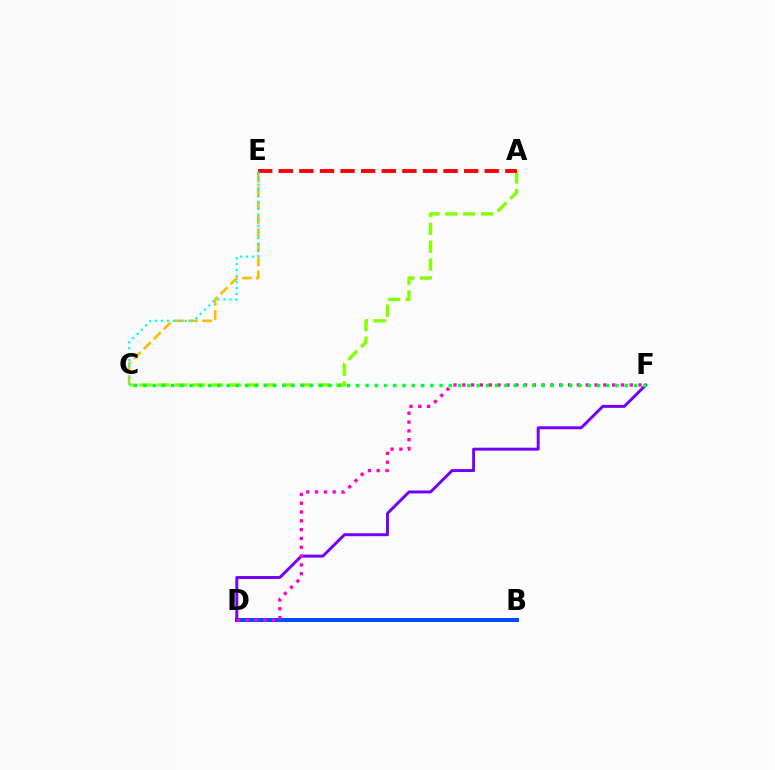{('B', 'D'): [{'color': '#004bff', 'line_style': 'solid', 'thickness': 2.88}], ('A', 'C'): [{'color': '#84ff00', 'line_style': 'dashed', 'thickness': 2.43}], ('C', 'E'): [{'color': '#ffbd00', 'line_style': 'dashed', 'thickness': 1.9}, {'color': '#00fff6', 'line_style': 'dotted', 'thickness': 1.62}], ('D', 'F'): [{'color': '#7200ff', 'line_style': 'solid', 'thickness': 2.11}, {'color': '#ff00cf', 'line_style': 'dotted', 'thickness': 2.39}], ('A', 'E'): [{'color': '#ff0000', 'line_style': 'dashed', 'thickness': 2.8}], ('C', 'F'): [{'color': '#00ff39', 'line_style': 'dotted', 'thickness': 2.52}]}